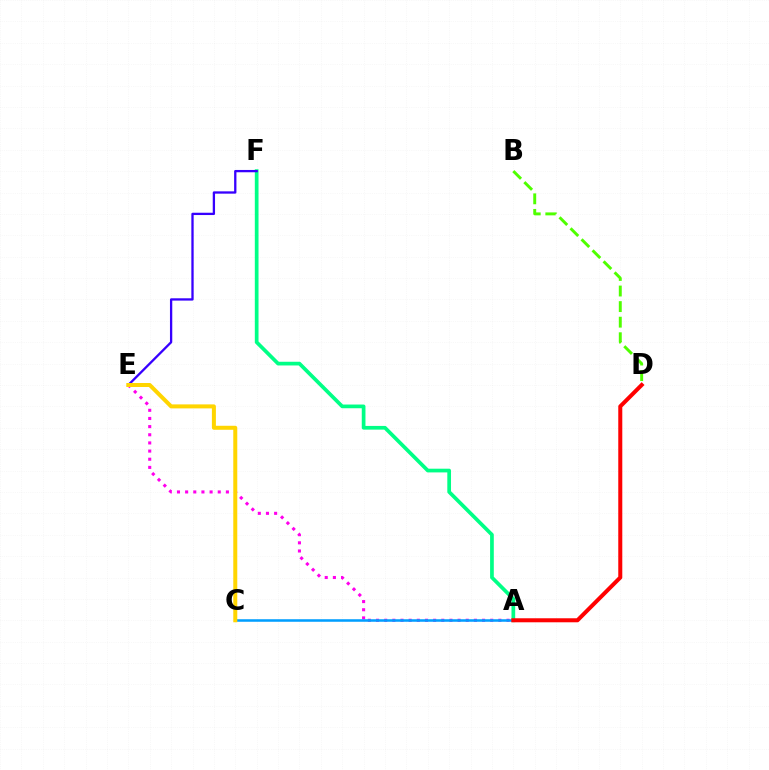{('A', 'F'): [{'color': '#00ff86', 'line_style': 'solid', 'thickness': 2.67}], ('E', 'F'): [{'color': '#3700ff', 'line_style': 'solid', 'thickness': 1.66}], ('A', 'E'): [{'color': '#ff00ed', 'line_style': 'dotted', 'thickness': 2.22}], ('A', 'C'): [{'color': '#009eff', 'line_style': 'solid', 'thickness': 1.83}], ('A', 'D'): [{'color': '#ff0000', 'line_style': 'solid', 'thickness': 2.89}], ('C', 'E'): [{'color': '#ffd500', 'line_style': 'solid', 'thickness': 2.88}], ('B', 'D'): [{'color': '#4fff00', 'line_style': 'dashed', 'thickness': 2.12}]}